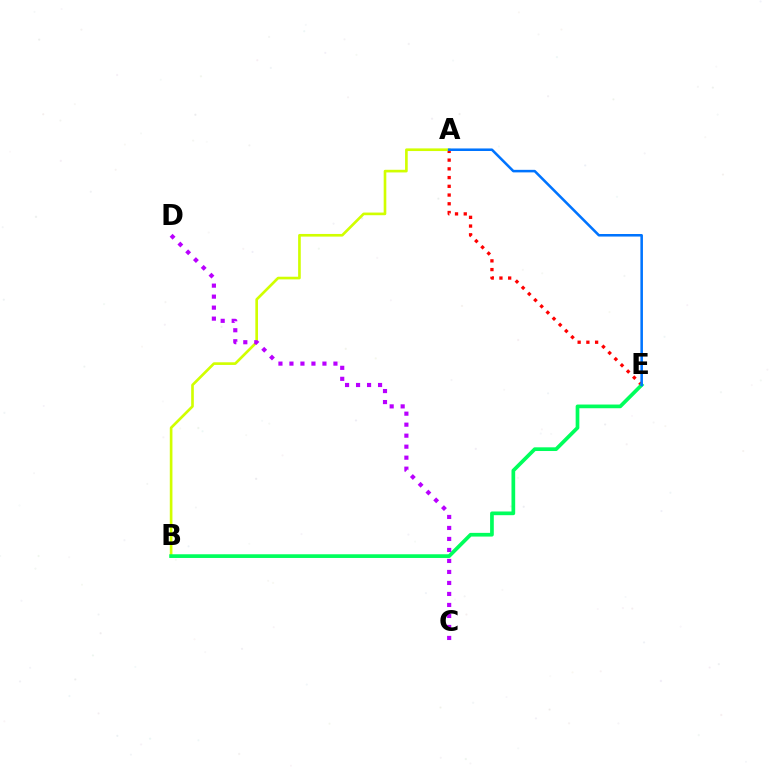{('A', 'E'): [{'color': '#ff0000', 'line_style': 'dotted', 'thickness': 2.37}, {'color': '#0074ff', 'line_style': 'solid', 'thickness': 1.83}], ('A', 'B'): [{'color': '#d1ff00', 'line_style': 'solid', 'thickness': 1.91}], ('B', 'E'): [{'color': '#00ff5c', 'line_style': 'solid', 'thickness': 2.66}], ('C', 'D'): [{'color': '#b900ff', 'line_style': 'dotted', 'thickness': 2.99}]}